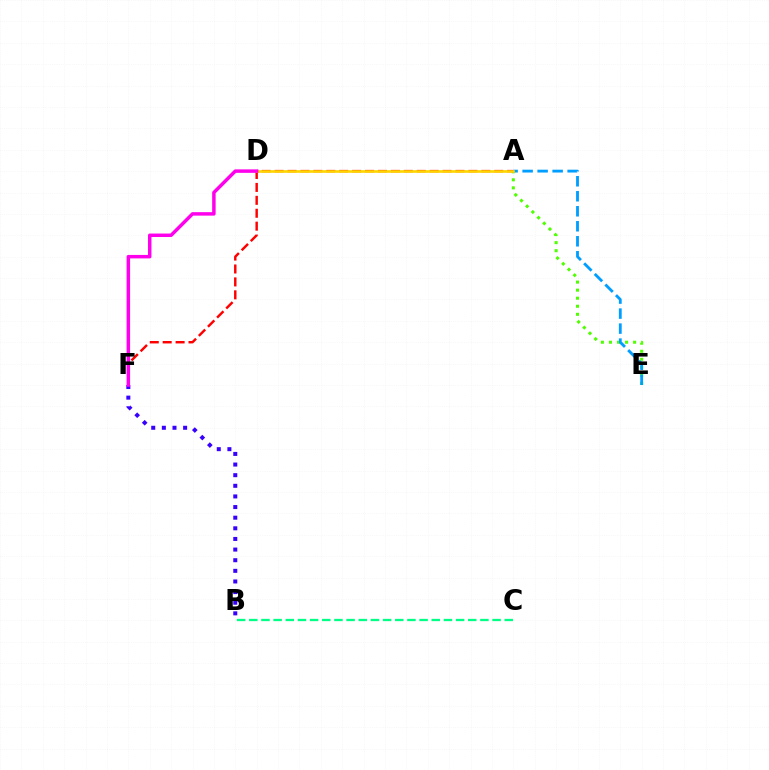{('B', 'F'): [{'color': '#3700ff', 'line_style': 'dotted', 'thickness': 2.89}], ('A', 'E'): [{'color': '#4fff00', 'line_style': 'dotted', 'thickness': 2.19}, {'color': '#009eff', 'line_style': 'dashed', 'thickness': 2.04}], ('B', 'C'): [{'color': '#00ff86', 'line_style': 'dashed', 'thickness': 1.65}], ('A', 'F'): [{'color': '#ff0000', 'line_style': 'dashed', 'thickness': 1.75}], ('A', 'D'): [{'color': '#ffd500', 'line_style': 'solid', 'thickness': 1.88}], ('D', 'F'): [{'color': '#ff00ed', 'line_style': 'solid', 'thickness': 2.5}]}